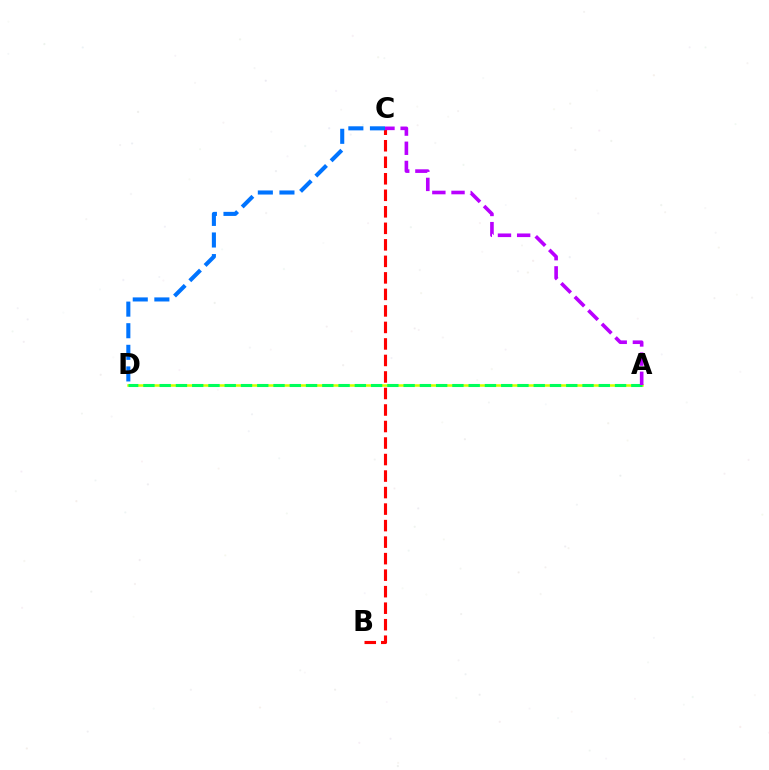{('B', 'C'): [{'color': '#ff0000', 'line_style': 'dashed', 'thickness': 2.24}], ('C', 'D'): [{'color': '#0074ff', 'line_style': 'dashed', 'thickness': 2.93}], ('A', 'D'): [{'color': '#d1ff00', 'line_style': 'solid', 'thickness': 1.83}, {'color': '#00ff5c', 'line_style': 'dashed', 'thickness': 2.21}], ('A', 'C'): [{'color': '#b900ff', 'line_style': 'dashed', 'thickness': 2.6}]}